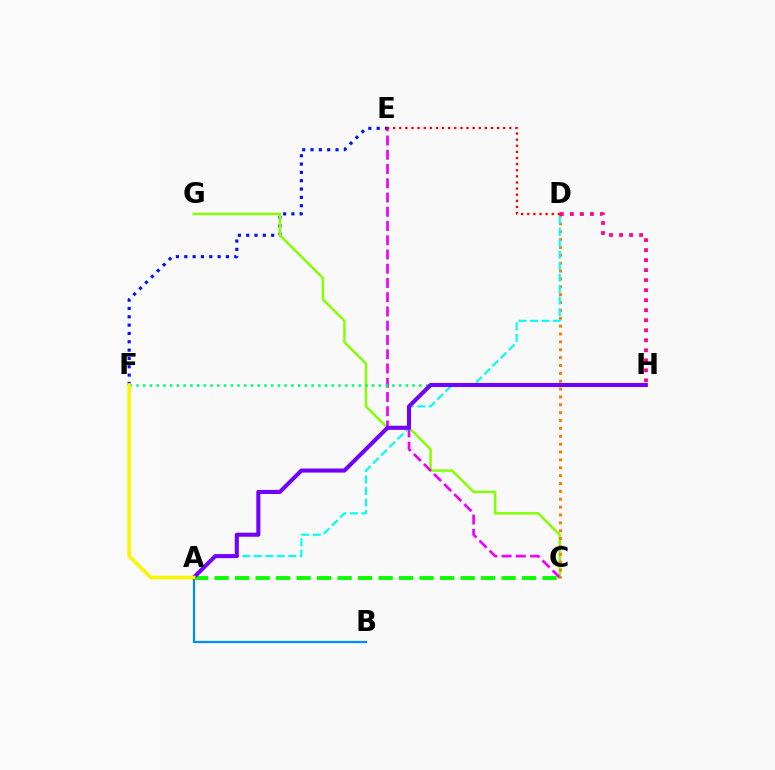{('A', 'B'): [{'color': '#008cff', 'line_style': 'solid', 'thickness': 1.62}], ('E', 'F'): [{'color': '#0010ff', 'line_style': 'dotted', 'thickness': 2.26}], ('C', 'G'): [{'color': '#84ff00', 'line_style': 'solid', 'thickness': 1.77}], ('C', 'E'): [{'color': '#ee00ff', 'line_style': 'dashed', 'thickness': 1.94}], ('C', 'D'): [{'color': '#ff7c00', 'line_style': 'dotted', 'thickness': 2.14}], ('A', 'D'): [{'color': '#00fff6', 'line_style': 'dashed', 'thickness': 1.56}], ('F', 'H'): [{'color': '#00ff74', 'line_style': 'dotted', 'thickness': 1.83}], ('A', 'C'): [{'color': '#08ff00', 'line_style': 'dashed', 'thickness': 2.78}], ('D', 'H'): [{'color': '#ff0094', 'line_style': 'dotted', 'thickness': 2.72}], ('A', 'H'): [{'color': '#7200ff', 'line_style': 'solid', 'thickness': 2.92}], ('A', 'F'): [{'color': '#fcf500', 'line_style': 'solid', 'thickness': 2.59}], ('D', 'E'): [{'color': '#ff0000', 'line_style': 'dotted', 'thickness': 1.66}]}